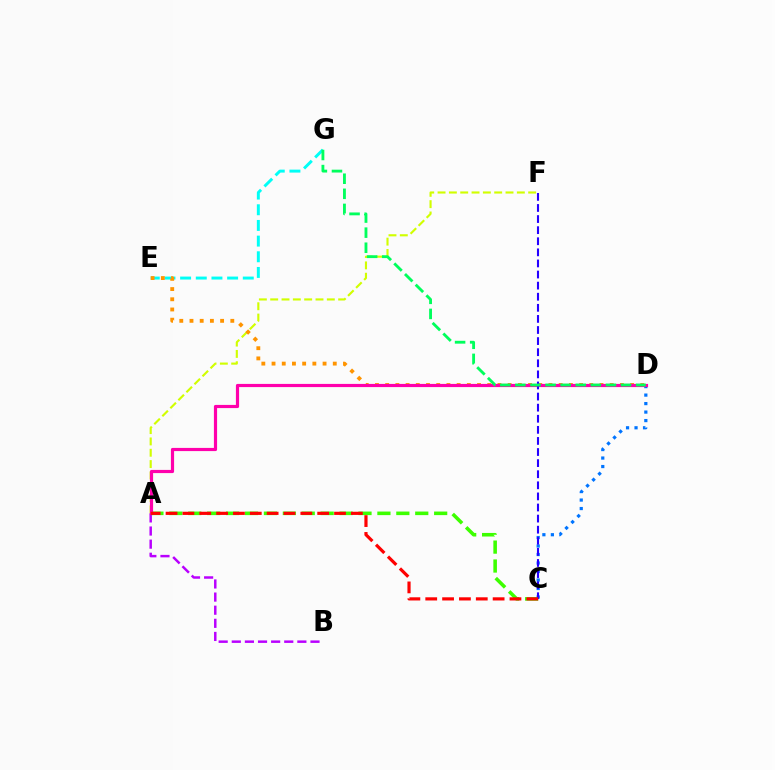{('A', 'F'): [{'color': '#d1ff00', 'line_style': 'dashed', 'thickness': 1.54}], ('E', 'G'): [{'color': '#00fff6', 'line_style': 'dashed', 'thickness': 2.13}], ('C', 'D'): [{'color': '#0074ff', 'line_style': 'dotted', 'thickness': 2.31}], ('A', 'B'): [{'color': '#b900ff', 'line_style': 'dashed', 'thickness': 1.78}], ('D', 'E'): [{'color': '#ff9400', 'line_style': 'dotted', 'thickness': 2.77}], ('A', 'C'): [{'color': '#3dff00', 'line_style': 'dashed', 'thickness': 2.57}, {'color': '#ff0000', 'line_style': 'dashed', 'thickness': 2.29}], ('A', 'D'): [{'color': '#ff00ac', 'line_style': 'solid', 'thickness': 2.29}], ('C', 'F'): [{'color': '#2500ff', 'line_style': 'dashed', 'thickness': 1.51}], ('D', 'G'): [{'color': '#00ff5c', 'line_style': 'dashed', 'thickness': 2.05}]}